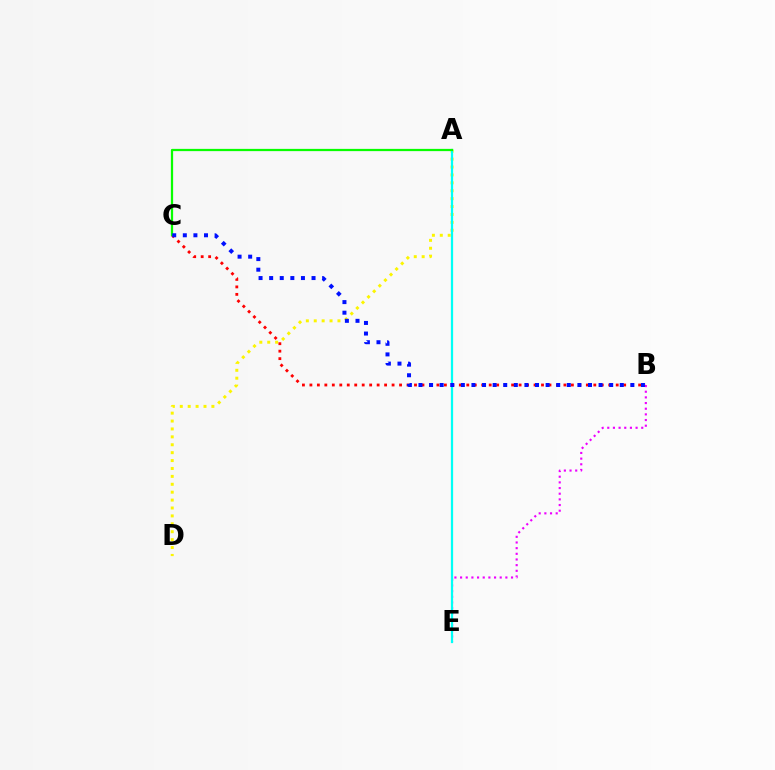{('B', 'E'): [{'color': '#ee00ff', 'line_style': 'dotted', 'thickness': 1.54}], ('A', 'D'): [{'color': '#fcf500', 'line_style': 'dotted', 'thickness': 2.15}], ('A', 'E'): [{'color': '#00fff6', 'line_style': 'solid', 'thickness': 1.61}], ('B', 'C'): [{'color': '#ff0000', 'line_style': 'dotted', 'thickness': 2.03}, {'color': '#0010ff', 'line_style': 'dotted', 'thickness': 2.88}], ('A', 'C'): [{'color': '#08ff00', 'line_style': 'solid', 'thickness': 1.61}]}